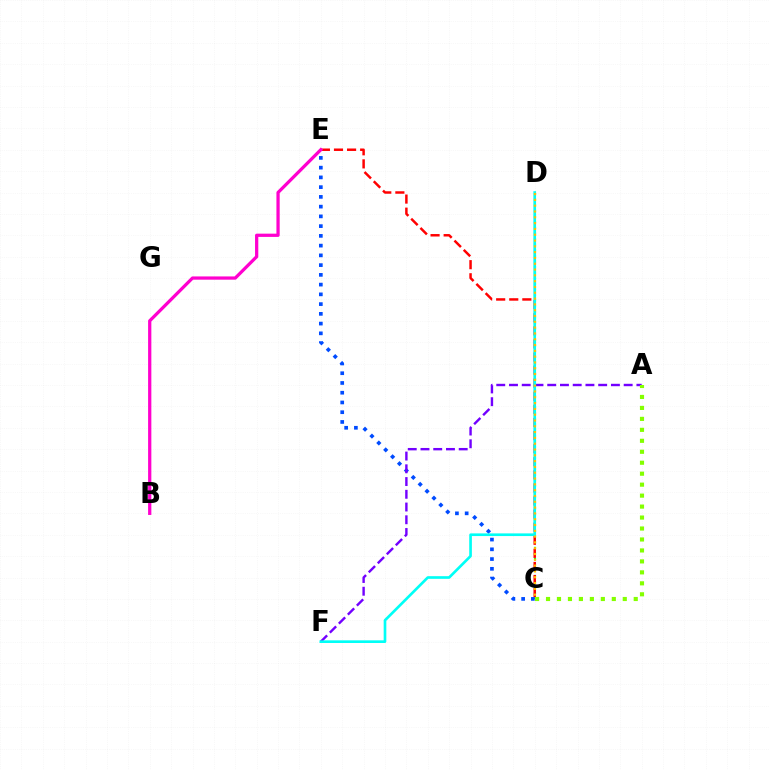{('C', 'D'): [{'color': '#00ff39', 'line_style': 'dotted', 'thickness': 1.53}, {'color': '#ffbd00', 'line_style': 'dotted', 'thickness': 1.58}], ('C', 'E'): [{'color': '#ff0000', 'line_style': 'dashed', 'thickness': 1.78}, {'color': '#004bff', 'line_style': 'dotted', 'thickness': 2.65}], ('A', 'F'): [{'color': '#7200ff', 'line_style': 'dashed', 'thickness': 1.73}], ('D', 'F'): [{'color': '#00fff6', 'line_style': 'solid', 'thickness': 1.92}], ('B', 'E'): [{'color': '#ff00cf', 'line_style': 'solid', 'thickness': 2.34}], ('A', 'C'): [{'color': '#84ff00', 'line_style': 'dotted', 'thickness': 2.98}]}